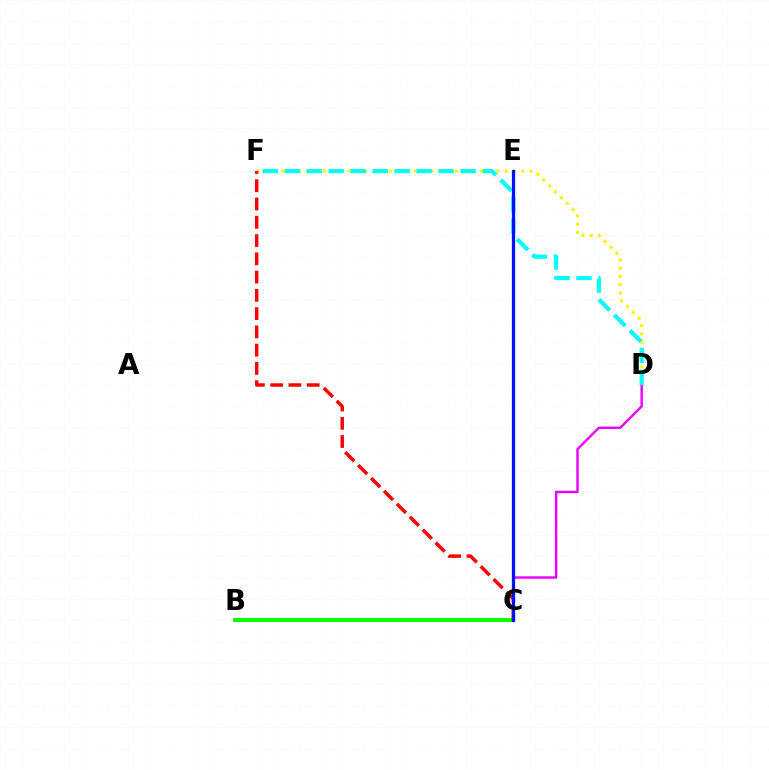{('D', 'F'): [{'color': '#fcf500', 'line_style': 'dotted', 'thickness': 2.25}, {'color': '#00fff6', 'line_style': 'dashed', 'thickness': 2.99}], ('C', 'D'): [{'color': '#ee00ff', 'line_style': 'solid', 'thickness': 1.75}], ('B', 'C'): [{'color': '#08ff00', 'line_style': 'solid', 'thickness': 2.83}], ('C', 'F'): [{'color': '#ff0000', 'line_style': 'dashed', 'thickness': 2.48}], ('C', 'E'): [{'color': '#0010ff', 'line_style': 'solid', 'thickness': 2.35}]}